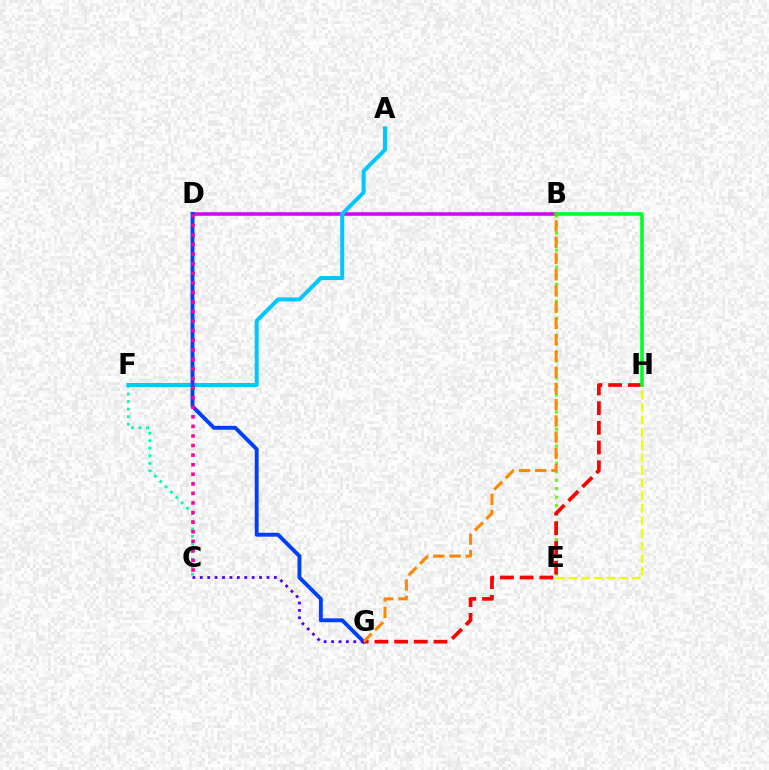{('B', 'E'): [{'color': '#66ff00', 'line_style': 'dotted', 'thickness': 2.31}], ('B', 'D'): [{'color': '#d600ff', 'line_style': 'solid', 'thickness': 2.55}], ('C', 'F'): [{'color': '#00ffaf', 'line_style': 'dotted', 'thickness': 2.06}], ('A', 'F'): [{'color': '#00c7ff', 'line_style': 'solid', 'thickness': 2.88}], ('G', 'H'): [{'color': '#ff0000', 'line_style': 'dashed', 'thickness': 2.67}], ('E', 'H'): [{'color': '#eeff00', 'line_style': 'dashed', 'thickness': 1.71}], ('D', 'G'): [{'color': '#003fff', 'line_style': 'solid', 'thickness': 2.81}], ('C', 'D'): [{'color': '#ff00a0', 'line_style': 'dotted', 'thickness': 2.6}], ('B', 'H'): [{'color': '#00ff27', 'line_style': 'solid', 'thickness': 2.58}], ('B', 'G'): [{'color': '#ff8800', 'line_style': 'dashed', 'thickness': 2.21}], ('C', 'G'): [{'color': '#4f00ff', 'line_style': 'dotted', 'thickness': 2.01}]}